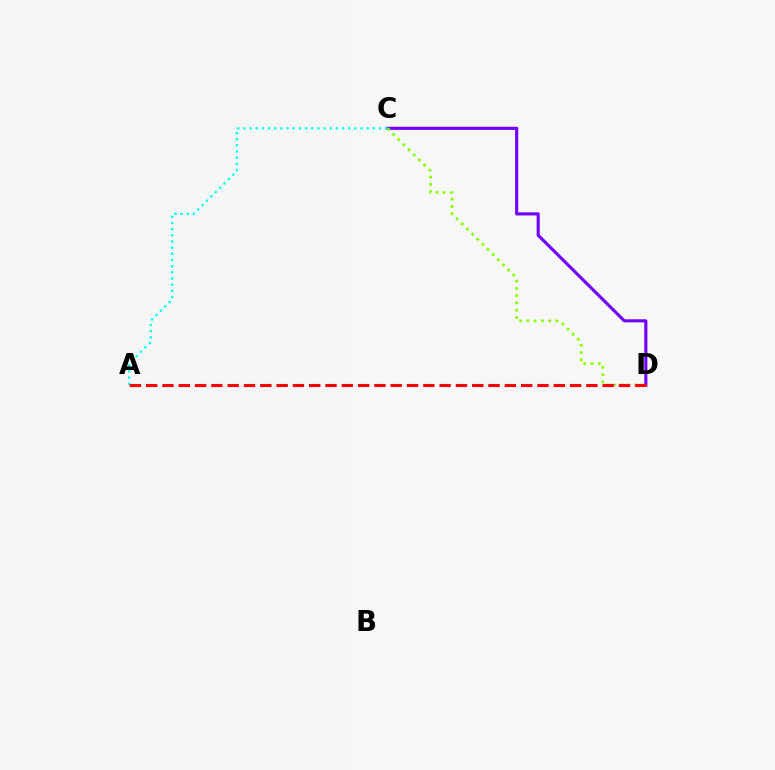{('C', 'D'): [{'color': '#7200ff', 'line_style': 'solid', 'thickness': 2.24}, {'color': '#84ff00', 'line_style': 'dotted', 'thickness': 1.97}], ('A', 'C'): [{'color': '#00fff6', 'line_style': 'dotted', 'thickness': 1.67}], ('A', 'D'): [{'color': '#ff0000', 'line_style': 'dashed', 'thickness': 2.21}]}